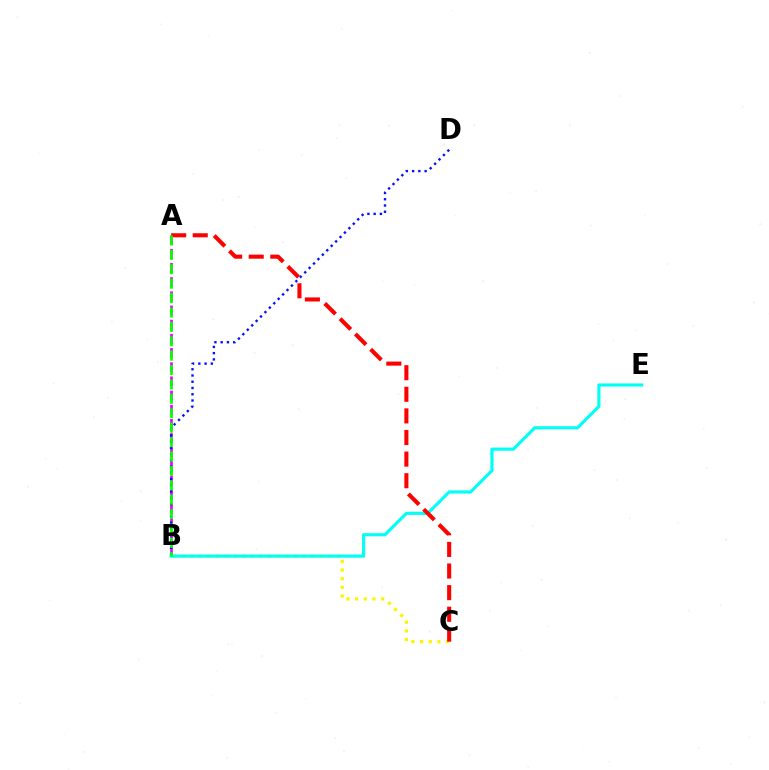{('A', 'B'): [{'color': '#ee00ff', 'line_style': 'dashed', 'thickness': 1.93}, {'color': '#08ff00', 'line_style': 'dashed', 'thickness': 1.96}], ('B', 'D'): [{'color': '#0010ff', 'line_style': 'dotted', 'thickness': 1.7}], ('B', 'C'): [{'color': '#fcf500', 'line_style': 'dotted', 'thickness': 2.35}], ('B', 'E'): [{'color': '#00fff6', 'line_style': 'solid', 'thickness': 2.26}], ('A', 'C'): [{'color': '#ff0000', 'line_style': 'dashed', 'thickness': 2.94}]}